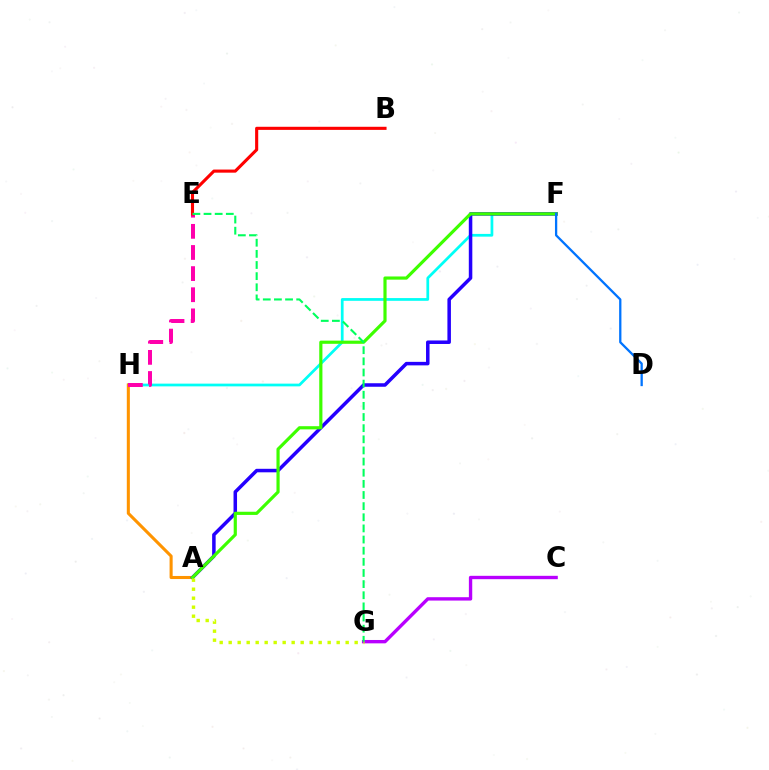{('F', 'H'): [{'color': '#00fff6', 'line_style': 'solid', 'thickness': 1.97}], ('A', 'H'): [{'color': '#ff9400', 'line_style': 'solid', 'thickness': 2.21}], ('C', 'G'): [{'color': '#b900ff', 'line_style': 'solid', 'thickness': 2.42}], ('E', 'H'): [{'color': '#ff00ac', 'line_style': 'dashed', 'thickness': 2.87}], ('A', 'F'): [{'color': '#2500ff', 'line_style': 'solid', 'thickness': 2.53}, {'color': '#3dff00', 'line_style': 'solid', 'thickness': 2.29}], ('D', 'F'): [{'color': '#0074ff', 'line_style': 'solid', 'thickness': 1.65}], ('A', 'G'): [{'color': '#d1ff00', 'line_style': 'dotted', 'thickness': 2.44}], ('B', 'E'): [{'color': '#ff0000', 'line_style': 'solid', 'thickness': 2.24}], ('E', 'G'): [{'color': '#00ff5c', 'line_style': 'dashed', 'thickness': 1.51}]}